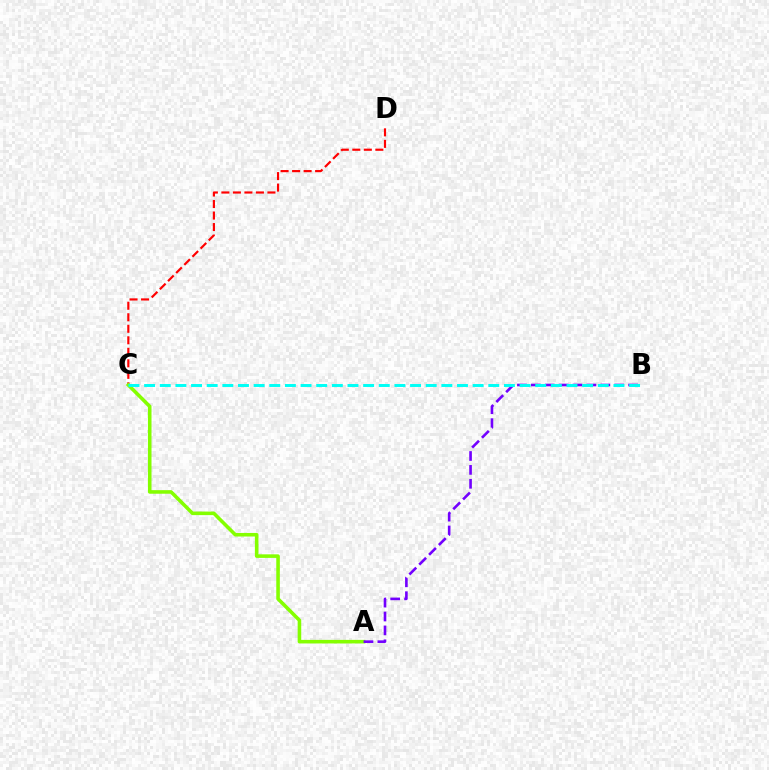{('C', 'D'): [{'color': '#ff0000', 'line_style': 'dashed', 'thickness': 1.56}], ('A', 'C'): [{'color': '#84ff00', 'line_style': 'solid', 'thickness': 2.57}], ('A', 'B'): [{'color': '#7200ff', 'line_style': 'dashed', 'thickness': 1.89}], ('B', 'C'): [{'color': '#00fff6', 'line_style': 'dashed', 'thickness': 2.13}]}